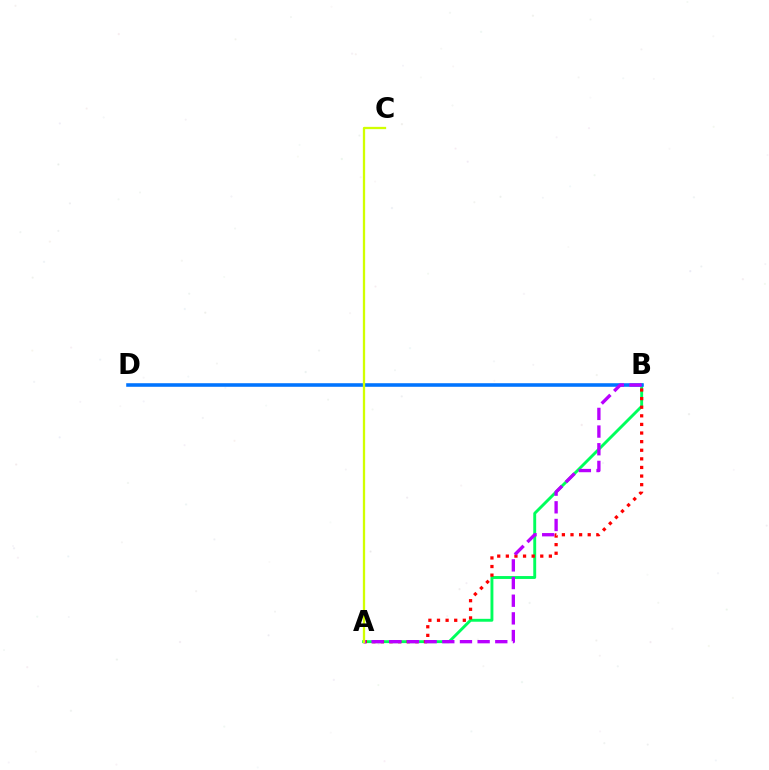{('A', 'B'): [{'color': '#00ff5c', 'line_style': 'solid', 'thickness': 2.08}, {'color': '#ff0000', 'line_style': 'dotted', 'thickness': 2.34}, {'color': '#b900ff', 'line_style': 'dashed', 'thickness': 2.4}], ('B', 'D'): [{'color': '#0074ff', 'line_style': 'solid', 'thickness': 2.57}], ('A', 'C'): [{'color': '#d1ff00', 'line_style': 'solid', 'thickness': 1.65}]}